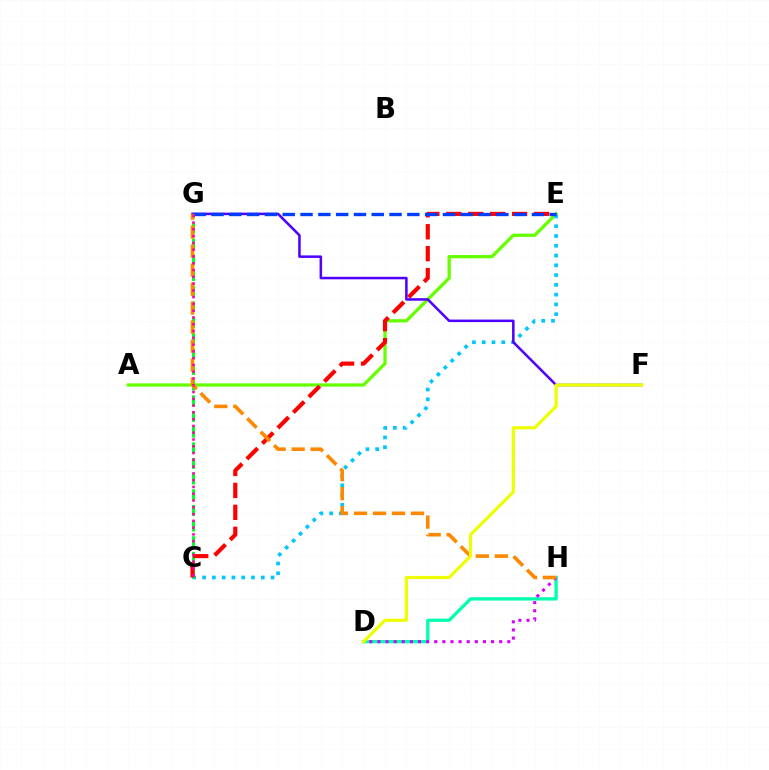{('A', 'E'): [{'color': '#66ff00', 'line_style': 'solid', 'thickness': 2.37}], ('C', 'E'): [{'color': '#00c7ff', 'line_style': 'dotted', 'thickness': 2.65}, {'color': '#ff0000', 'line_style': 'dashed', 'thickness': 2.98}], ('D', 'H'): [{'color': '#00ffaf', 'line_style': 'solid', 'thickness': 2.36}, {'color': '#d600ff', 'line_style': 'dotted', 'thickness': 2.21}], ('C', 'G'): [{'color': '#00ff27', 'line_style': 'dashed', 'thickness': 2.13}, {'color': '#ff00a0', 'line_style': 'dotted', 'thickness': 1.84}], ('F', 'G'): [{'color': '#4f00ff', 'line_style': 'solid', 'thickness': 1.82}], ('E', 'G'): [{'color': '#003fff', 'line_style': 'dashed', 'thickness': 2.42}], ('G', 'H'): [{'color': '#ff8800', 'line_style': 'dashed', 'thickness': 2.58}], ('D', 'F'): [{'color': '#eeff00', 'line_style': 'solid', 'thickness': 2.3}]}